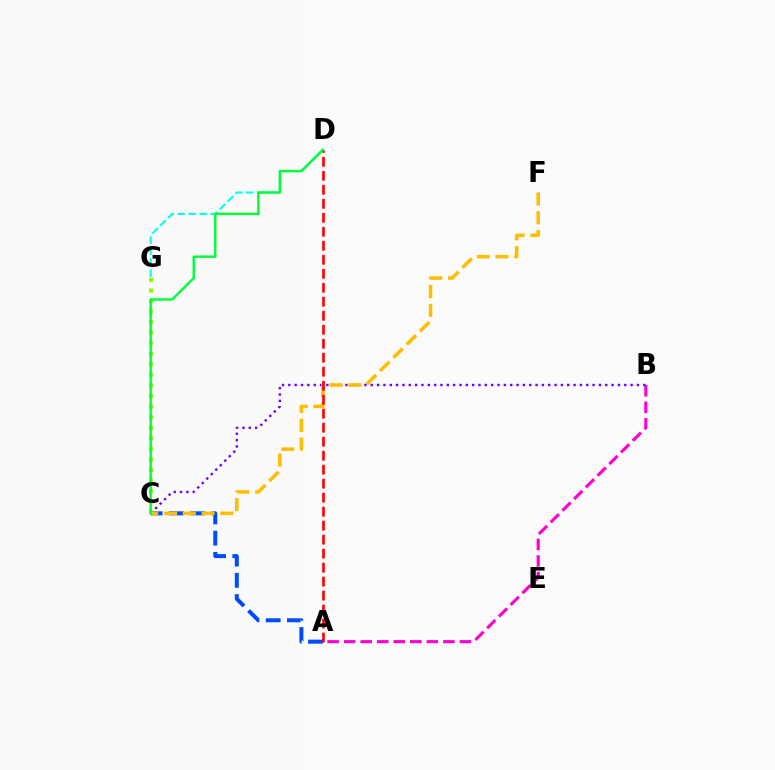{('A', 'B'): [{'color': '#ff00cf', 'line_style': 'dashed', 'thickness': 2.25}], ('D', 'G'): [{'color': '#00fff6', 'line_style': 'dashed', 'thickness': 1.5}], ('A', 'C'): [{'color': '#004bff', 'line_style': 'dashed', 'thickness': 2.89}], ('B', 'C'): [{'color': '#7200ff', 'line_style': 'dotted', 'thickness': 1.72}], ('C', 'F'): [{'color': '#ffbd00', 'line_style': 'dashed', 'thickness': 2.55}], ('A', 'D'): [{'color': '#ff0000', 'line_style': 'dashed', 'thickness': 1.9}], ('C', 'G'): [{'color': '#84ff00', 'line_style': 'dotted', 'thickness': 2.87}], ('C', 'D'): [{'color': '#00ff39', 'line_style': 'solid', 'thickness': 1.75}]}